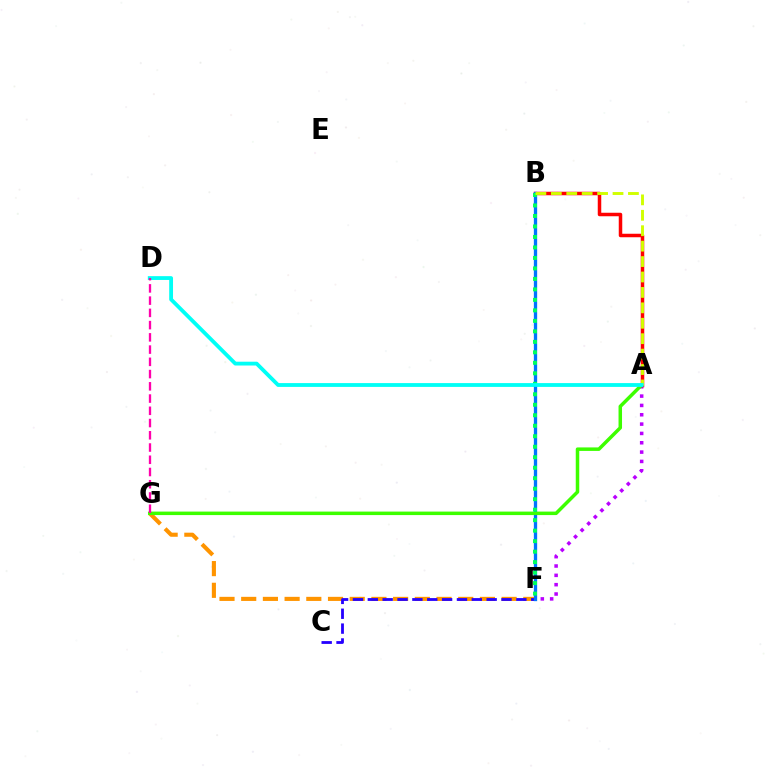{('A', 'F'): [{'color': '#b900ff', 'line_style': 'dotted', 'thickness': 2.54}], ('F', 'G'): [{'color': '#ff9400', 'line_style': 'dashed', 'thickness': 2.95}], ('A', 'B'): [{'color': '#ff0000', 'line_style': 'solid', 'thickness': 2.52}, {'color': '#d1ff00', 'line_style': 'dashed', 'thickness': 2.1}], ('C', 'F'): [{'color': '#2500ff', 'line_style': 'dashed', 'thickness': 2.02}], ('B', 'F'): [{'color': '#0074ff', 'line_style': 'solid', 'thickness': 2.38}, {'color': '#00ff5c', 'line_style': 'dotted', 'thickness': 2.85}], ('A', 'G'): [{'color': '#3dff00', 'line_style': 'solid', 'thickness': 2.52}], ('A', 'D'): [{'color': '#00fff6', 'line_style': 'solid', 'thickness': 2.75}], ('D', 'G'): [{'color': '#ff00ac', 'line_style': 'dashed', 'thickness': 1.66}]}